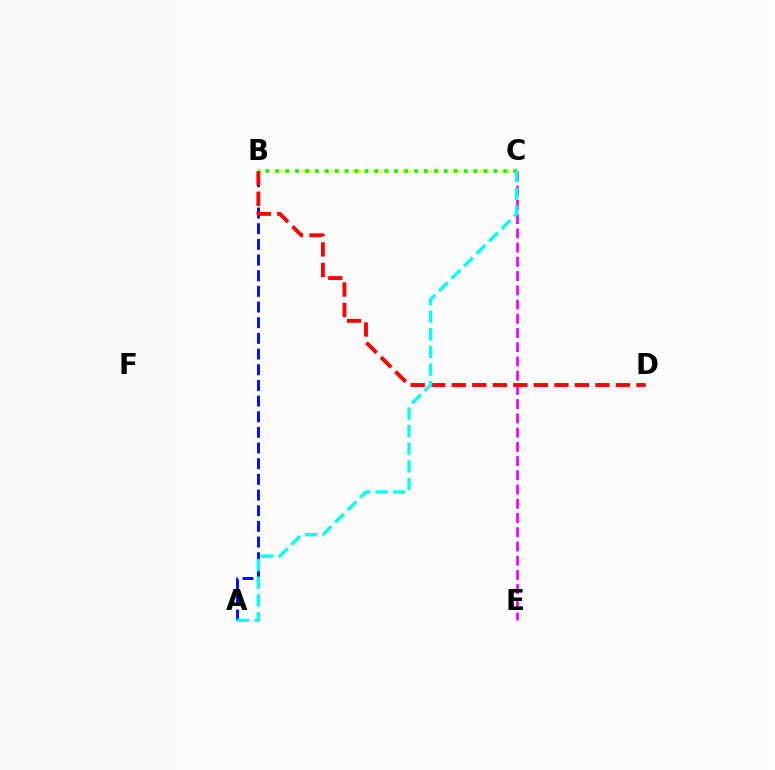{('B', 'C'): [{'color': '#fcf500', 'line_style': 'dotted', 'thickness': 1.93}, {'color': '#08ff00', 'line_style': 'dotted', 'thickness': 2.69}], ('A', 'B'): [{'color': '#0010ff', 'line_style': 'dashed', 'thickness': 2.13}], ('C', 'E'): [{'color': '#ee00ff', 'line_style': 'dashed', 'thickness': 1.93}], ('B', 'D'): [{'color': '#ff0000', 'line_style': 'dashed', 'thickness': 2.79}], ('A', 'C'): [{'color': '#00fff6', 'line_style': 'dashed', 'thickness': 2.4}]}